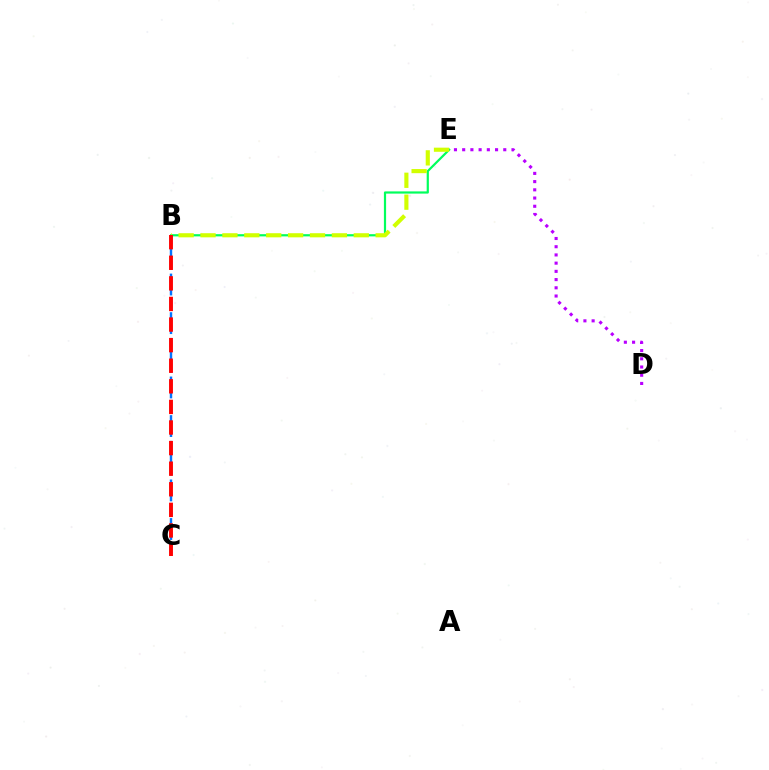{('B', 'C'): [{'color': '#0074ff', 'line_style': 'dashed', 'thickness': 1.75}, {'color': '#ff0000', 'line_style': 'dashed', 'thickness': 2.8}], ('B', 'E'): [{'color': '#00ff5c', 'line_style': 'solid', 'thickness': 1.58}, {'color': '#d1ff00', 'line_style': 'dashed', 'thickness': 2.97}], ('D', 'E'): [{'color': '#b900ff', 'line_style': 'dotted', 'thickness': 2.23}]}